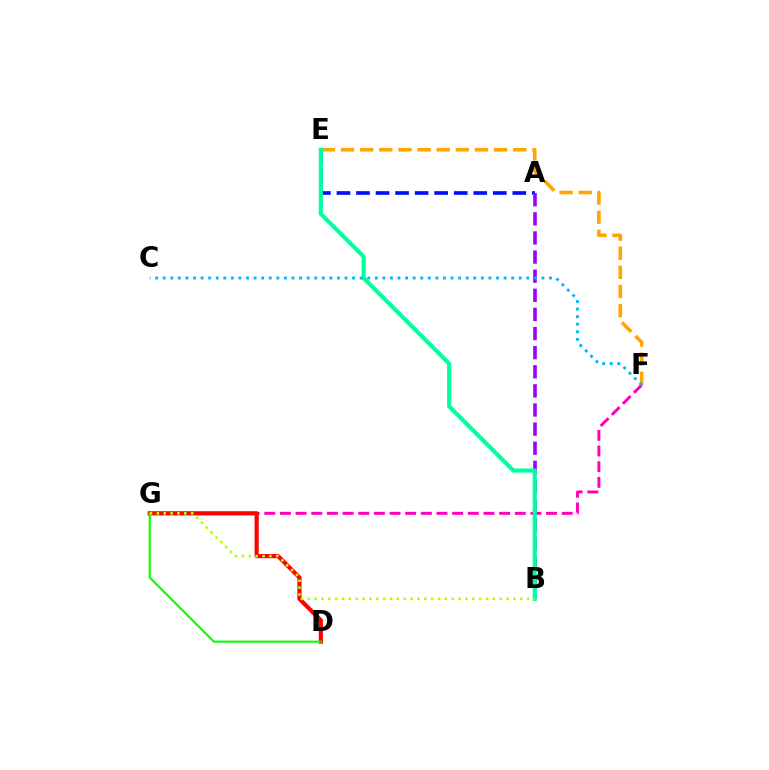{('E', 'F'): [{'color': '#ffa500', 'line_style': 'dashed', 'thickness': 2.6}], ('F', 'G'): [{'color': '#ff00bd', 'line_style': 'dashed', 'thickness': 2.13}], ('D', 'G'): [{'color': '#ff0000', 'line_style': 'solid', 'thickness': 3.0}, {'color': '#08ff00', 'line_style': 'solid', 'thickness': 1.52}], ('A', 'E'): [{'color': '#0010ff', 'line_style': 'dashed', 'thickness': 2.65}], ('A', 'B'): [{'color': '#9b00ff', 'line_style': 'dashed', 'thickness': 2.6}], ('B', 'E'): [{'color': '#00ff9d', 'line_style': 'solid', 'thickness': 2.97}], ('B', 'G'): [{'color': '#b3ff00', 'line_style': 'dotted', 'thickness': 1.86}], ('C', 'F'): [{'color': '#00b5ff', 'line_style': 'dotted', 'thickness': 2.06}]}